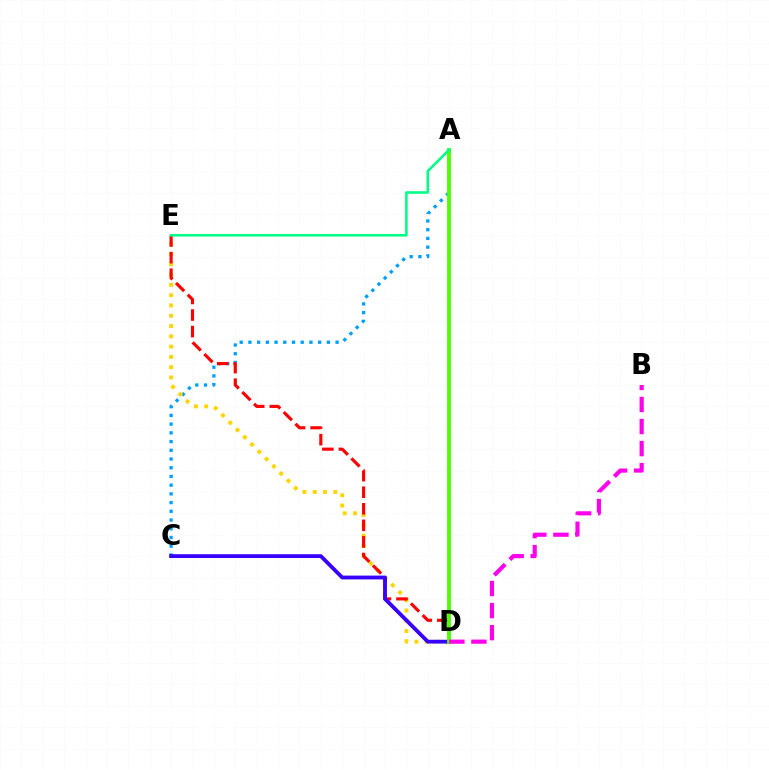{('A', 'C'): [{'color': '#009eff', 'line_style': 'dotted', 'thickness': 2.37}], ('D', 'E'): [{'color': '#ffd500', 'line_style': 'dotted', 'thickness': 2.79}, {'color': '#ff0000', 'line_style': 'dashed', 'thickness': 2.25}], ('C', 'D'): [{'color': '#3700ff', 'line_style': 'solid', 'thickness': 2.75}], ('A', 'D'): [{'color': '#4fff00', 'line_style': 'solid', 'thickness': 2.77}], ('B', 'D'): [{'color': '#ff00ed', 'line_style': 'dashed', 'thickness': 3.0}], ('A', 'E'): [{'color': '#00ff86', 'line_style': 'solid', 'thickness': 1.85}]}